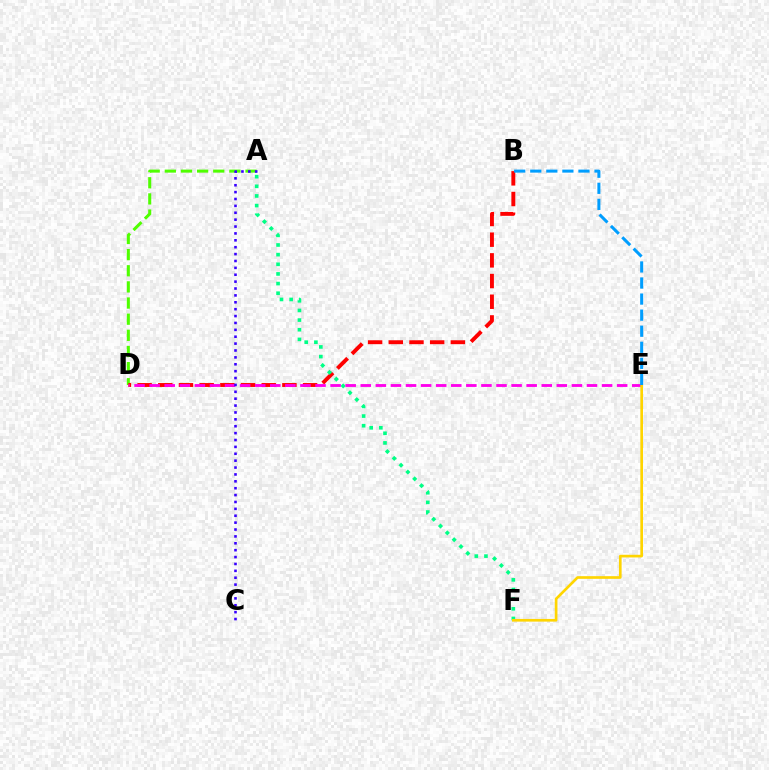{('A', 'D'): [{'color': '#4fff00', 'line_style': 'dashed', 'thickness': 2.19}], ('B', 'D'): [{'color': '#ff0000', 'line_style': 'dashed', 'thickness': 2.81}], ('A', 'F'): [{'color': '#00ff86', 'line_style': 'dotted', 'thickness': 2.62}], ('D', 'E'): [{'color': '#ff00ed', 'line_style': 'dashed', 'thickness': 2.05}], ('E', 'F'): [{'color': '#ffd500', 'line_style': 'solid', 'thickness': 1.92}], ('B', 'E'): [{'color': '#009eff', 'line_style': 'dashed', 'thickness': 2.18}], ('A', 'C'): [{'color': '#3700ff', 'line_style': 'dotted', 'thickness': 1.87}]}